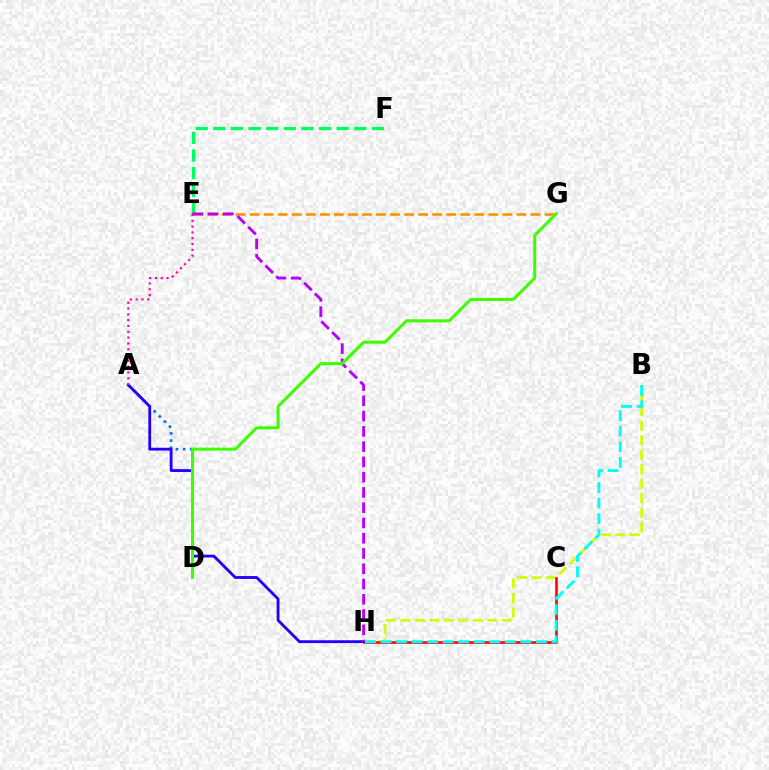{('A', 'D'): [{'color': '#0074ff', 'line_style': 'dotted', 'thickness': 1.96}], ('E', 'G'): [{'color': '#ff9400', 'line_style': 'dashed', 'thickness': 1.91}], ('B', 'H'): [{'color': '#d1ff00', 'line_style': 'dashed', 'thickness': 1.97}, {'color': '#00fff6', 'line_style': 'dashed', 'thickness': 2.11}], ('E', 'F'): [{'color': '#00ff5c', 'line_style': 'dashed', 'thickness': 2.39}], ('C', 'H'): [{'color': '#ff0000', 'line_style': 'solid', 'thickness': 1.85}], ('A', 'H'): [{'color': '#2500ff', 'line_style': 'solid', 'thickness': 2.04}], ('E', 'H'): [{'color': '#b900ff', 'line_style': 'dashed', 'thickness': 2.07}], ('D', 'G'): [{'color': '#3dff00', 'line_style': 'solid', 'thickness': 2.17}], ('A', 'E'): [{'color': '#ff00ac', 'line_style': 'dotted', 'thickness': 1.58}]}